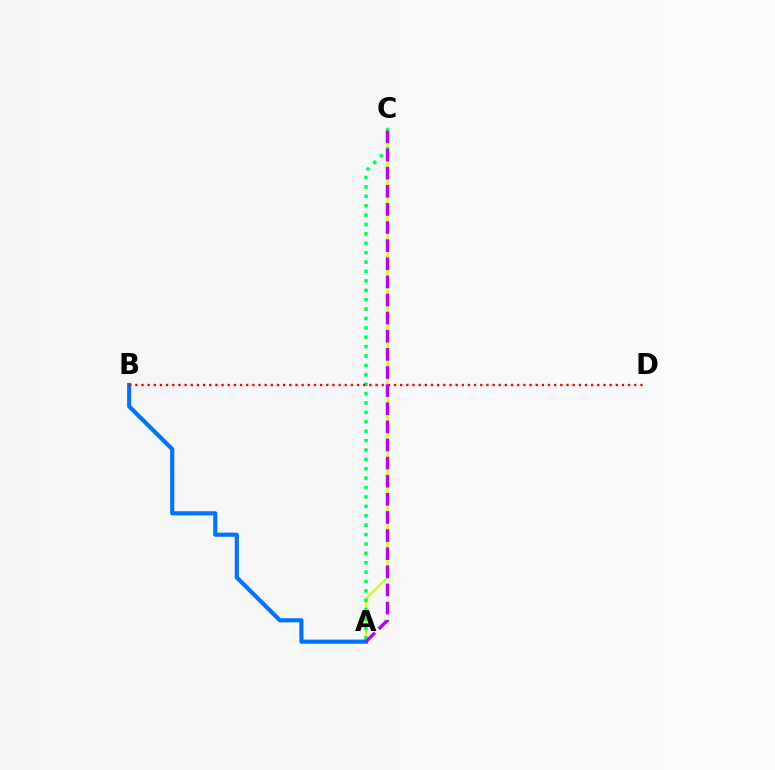{('A', 'C'): [{'color': '#d1ff00', 'line_style': 'solid', 'thickness': 1.71}, {'color': '#00ff5c', 'line_style': 'dotted', 'thickness': 2.55}, {'color': '#b900ff', 'line_style': 'dashed', 'thickness': 2.46}], ('A', 'B'): [{'color': '#0074ff', 'line_style': 'solid', 'thickness': 2.99}], ('B', 'D'): [{'color': '#ff0000', 'line_style': 'dotted', 'thickness': 1.67}]}